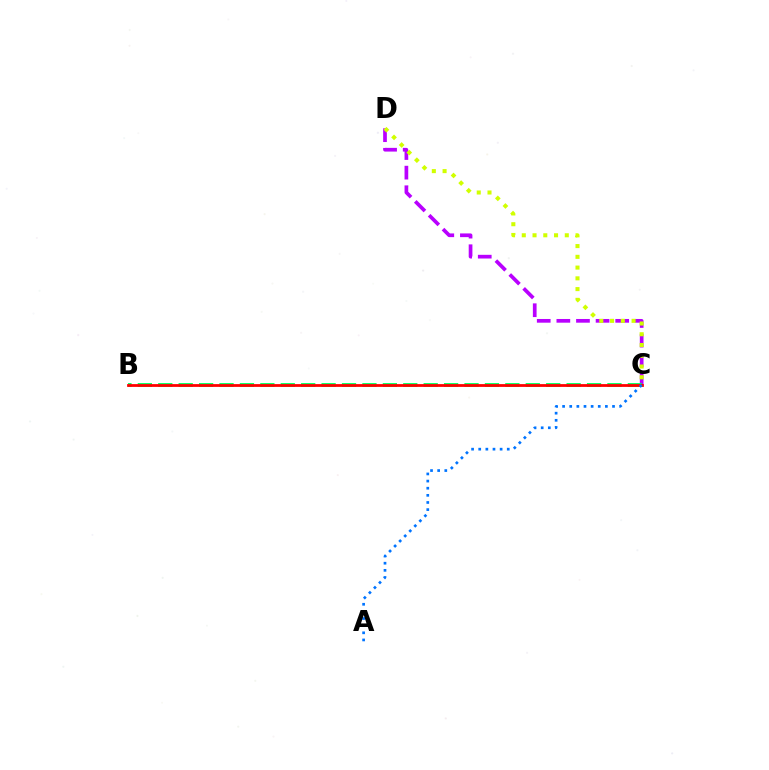{('C', 'D'): [{'color': '#b900ff', 'line_style': 'dashed', 'thickness': 2.67}, {'color': '#d1ff00', 'line_style': 'dotted', 'thickness': 2.92}], ('B', 'C'): [{'color': '#00ff5c', 'line_style': 'dashed', 'thickness': 2.77}, {'color': '#ff0000', 'line_style': 'solid', 'thickness': 2.0}], ('A', 'C'): [{'color': '#0074ff', 'line_style': 'dotted', 'thickness': 1.94}]}